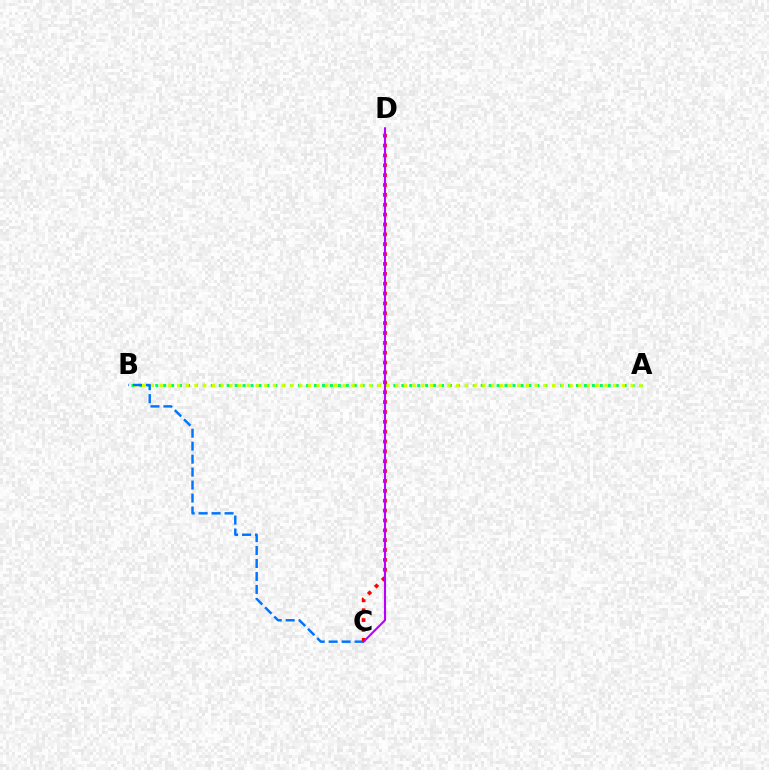{('A', 'B'): [{'color': '#00ff5c', 'line_style': 'dotted', 'thickness': 2.16}, {'color': '#d1ff00', 'line_style': 'dotted', 'thickness': 2.37}], ('B', 'C'): [{'color': '#0074ff', 'line_style': 'dashed', 'thickness': 1.76}], ('C', 'D'): [{'color': '#ff0000', 'line_style': 'dotted', 'thickness': 2.68}, {'color': '#b900ff', 'line_style': 'solid', 'thickness': 1.51}]}